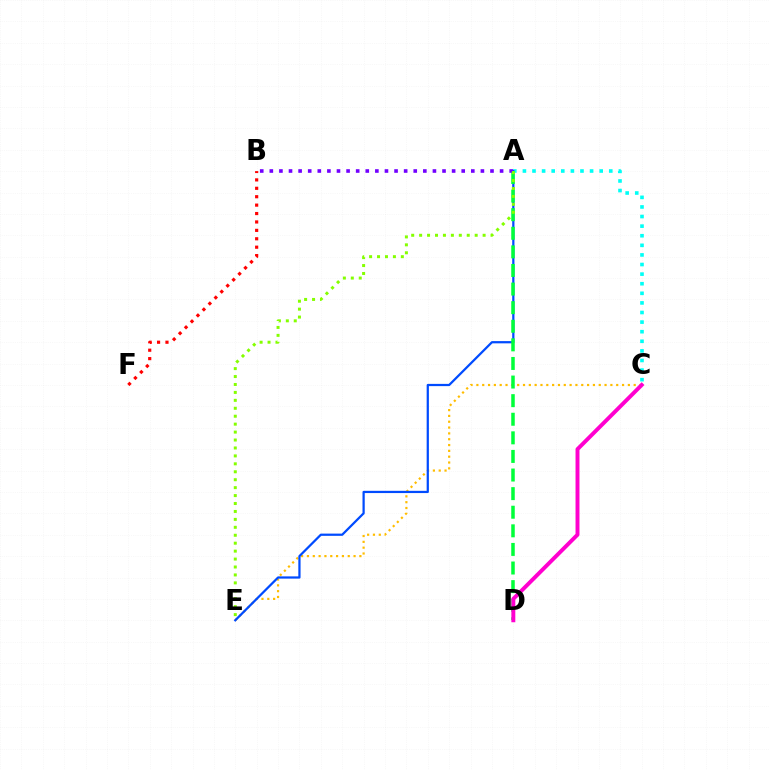{('B', 'F'): [{'color': '#ff0000', 'line_style': 'dotted', 'thickness': 2.29}], ('A', 'C'): [{'color': '#00fff6', 'line_style': 'dotted', 'thickness': 2.61}], ('C', 'E'): [{'color': '#ffbd00', 'line_style': 'dotted', 'thickness': 1.58}], ('A', 'E'): [{'color': '#004bff', 'line_style': 'solid', 'thickness': 1.61}, {'color': '#84ff00', 'line_style': 'dotted', 'thickness': 2.16}], ('A', 'D'): [{'color': '#00ff39', 'line_style': 'dashed', 'thickness': 2.53}], ('A', 'B'): [{'color': '#7200ff', 'line_style': 'dotted', 'thickness': 2.61}], ('C', 'D'): [{'color': '#ff00cf', 'line_style': 'solid', 'thickness': 2.84}]}